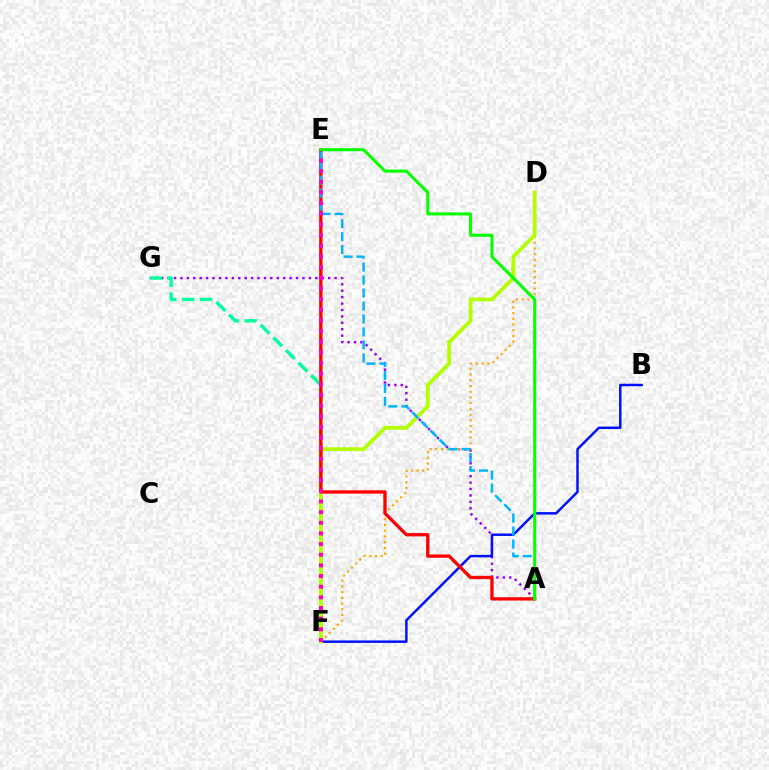{('A', 'G'): [{'color': '#9b00ff', 'line_style': 'dotted', 'thickness': 1.75}], ('D', 'F'): [{'color': '#ffa500', 'line_style': 'dotted', 'thickness': 1.56}, {'color': '#b3ff00', 'line_style': 'solid', 'thickness': 2.71}], ('F', 'G'): [{'color': '#00ff9d', 'line_style': 'dashed', 'thickness': 2.43}], ('B', 'F'): [{'color': '#0010ff', 'line_style': 'solid', 'thickness': 1.77}], ('A', 'E'): [{'color': '#ff0000', 'line_style': 'solid', 'thickness': 2.39}, {'color': '#00b5ff', 'line_style': 'dashed', 'thickness': 1.76}, {'color': '#08ff00', 'line_style': 'solid', 'thickness': 2.22}], ('E', 'F'): [{'color': '#ff00bd', 'line_style': 'dotted', 'thickness': 2.9}]}